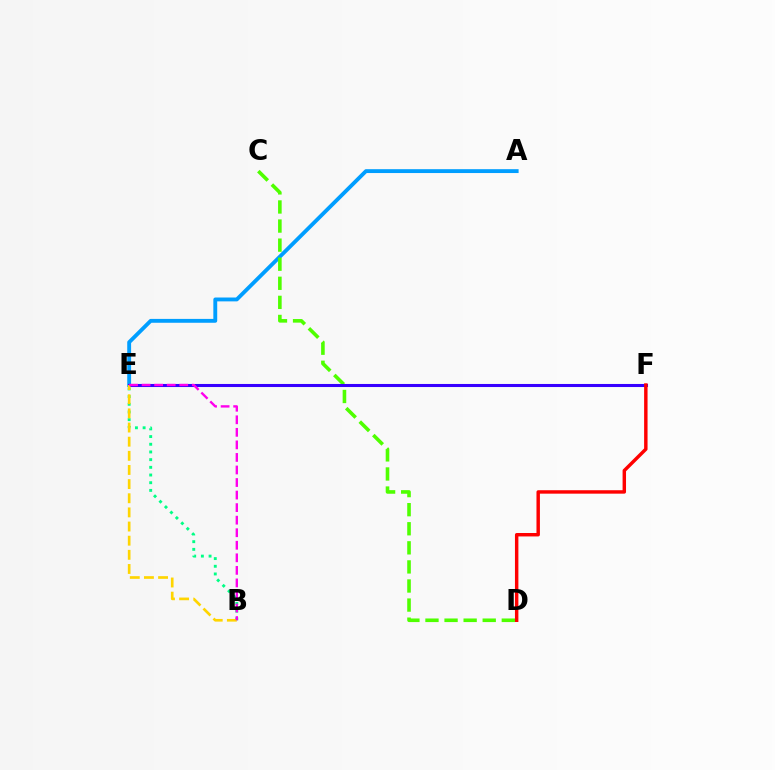{('A', 'E'): [{'color': '#009eff', 'line_style': 'solid', 'thickness': 2.78}], ('C', 'D'): [{'color': '#4fff00', 'line_style': 'dashed', 'thickness': 2.59}], ('E', 'F'): [{'color': '#3700ff', 'line_style': 'solid', 'thickness': 2.21}], ('B', 'E'): [{'color': '#00ff86', 'line_style': 'dotted', 'thickness': 2.09}, {'color': '#ffd500', 'line_style': 'dashed', 'thickness': 1.92}, {'color': '#ff00ed', 'line_style': 'dashed', 'thickness': 1.7}], ('D', 'F'): [{'color': '#ff0000', 'line_style': 'solid', 'thickness': 2.47}]}